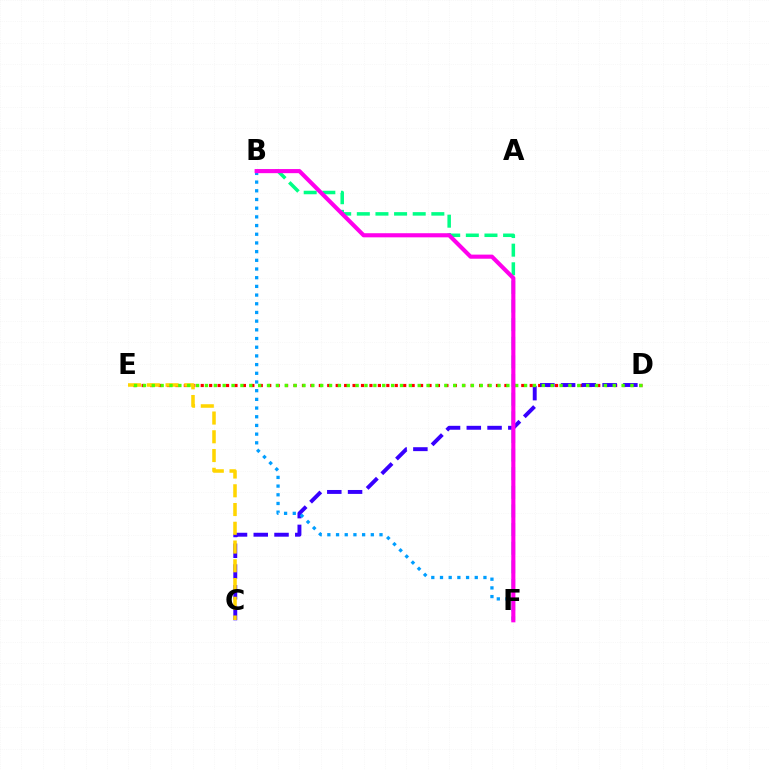{('D', 'E'): [{'color': '#ff0000', 'line_style': 'dotted', 'thickness': 2.29}, {'color': '#4fff00', 'line_style': 'dotted', 'thickness': 2.41}], ('B', 'F'): [{'color': '#00ff86', 'line_style': 'dashed', 'thickness': 2.53}, {'color': '#009eff', 'line_style': 'dotted', 'thickness': 2.36}, {'color': '#ff00ed', 'line_style': 'solid', 'thickness': 2.96}], ('C', 'D'): [{'color': '#3700ff', 'line_style': 'dashed', 'thickness': 2.82}], ('C', 'E'): [{'color': '#ffd500', 'line_style': 'dashed', 'thickness': 2.55}]}